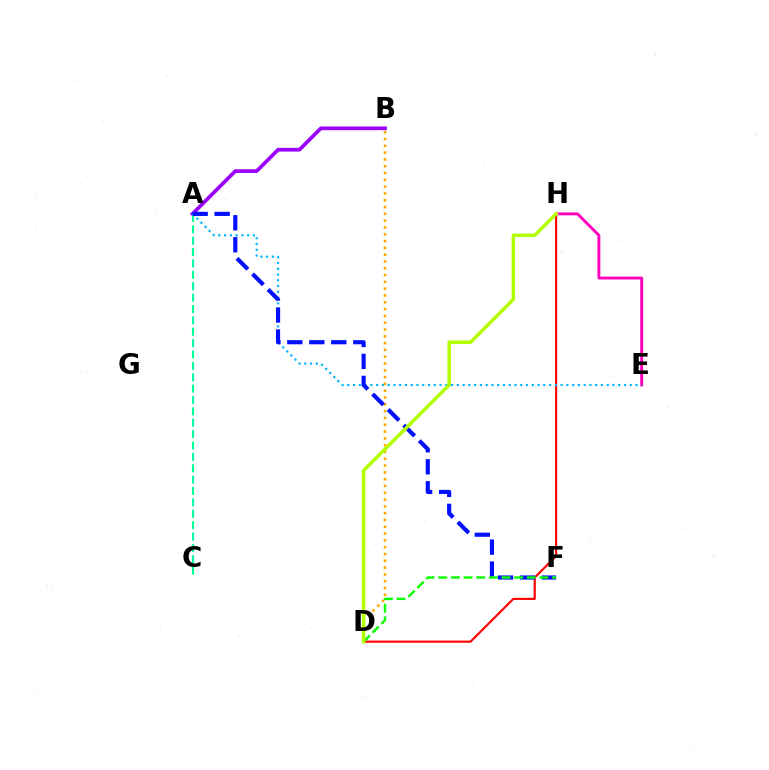{('D', 'H'): [{'color': '#ff0000', 'line_style': 'solid', 'thickness': 1.55}, {'color': '#b3ff00', 'line_style': 'solid', 'thickness': 2.52}], ('E', 'H'): [{'color': '#ff00bd', 'line_style': 'solid', 'thickness': 2.08}], ('A', 'E'): [{'color': '#00b5ff', 'line_style': 'dotted', 'thickness': 1.57}], ('A', 'B'): [{'color': '#9b00ff', 'line_style': 'solid', 'thickness': 2.67}], ('B', 'D'): [{'color': '#ffa500', 'line_style': 'dotted', 'thickness': 1.85}], ('A', 'C'): [{'color': '#00ff9d', 'line_style': 'dashed', 'thickness': 1.55}], ('A', 'F'): [{'color': '#0010ff', 'line_style': 'dashed', 'thickness': 2.99}], ('D', 'F'): [{'color': '#08ff00', 'line_style': 'dashed', 'thickness': 1.72}]}